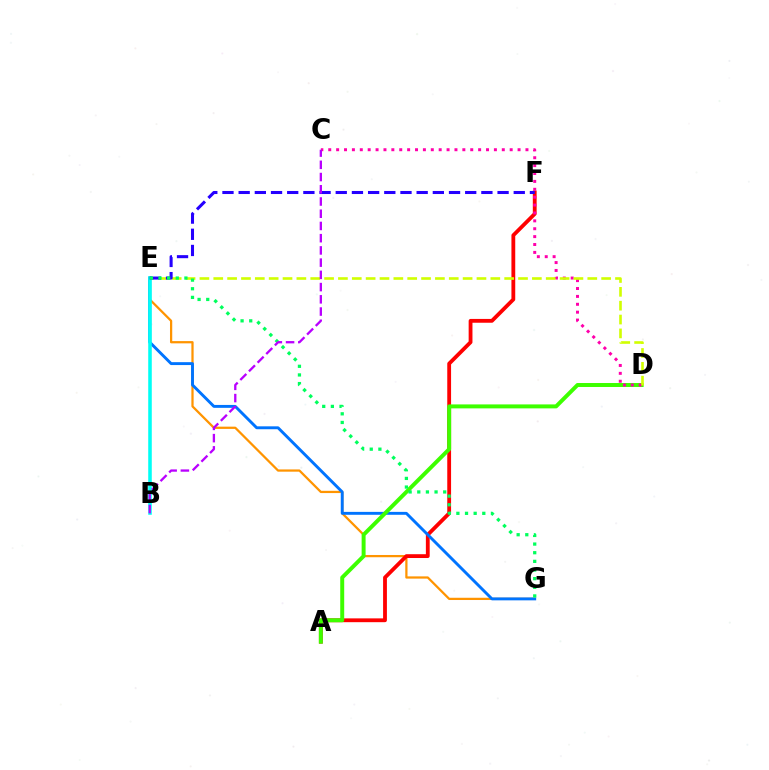{('E', 'G'): [{'color': '#ff9400', 'line_style': 'solid', 'thickness': 1.62}, {'color': '#0074ff', 'line_style': 'solid', 'thickness': 2.09}, {'color': '#00ff5c', 'line_style': 'dotted', 'thickness': 2.35}], ('A', 'F'): [{'color': '#ff0000', 'line_style': 'solid', 'thickness': 2.74}], ('A', 'D'): [{'color': '#3dff00', 'line_style': 'solid', 'thickness': 2.85}], ('C', 'D'): [{'color': '#ff00ac', 'line_style': 'dotted', 'thickness': 2.14}], ('B', 'E'): [{'color': '#00fff6', 'line_style': 'solid', 'thickness': 2.56}], ('D', 'E'): [{'color': '#d1ff00', 'line_style': 'dashed', 'thickness': 1.88}], ('E', 'F'): [{'color': '#2500ff', 'line_style': 'dashed', 'thickness': 2.2}], ('B', 'C'): [{'color': '#b900ff', 'line_style': 'dashed', 'thickness': 1.66}]}